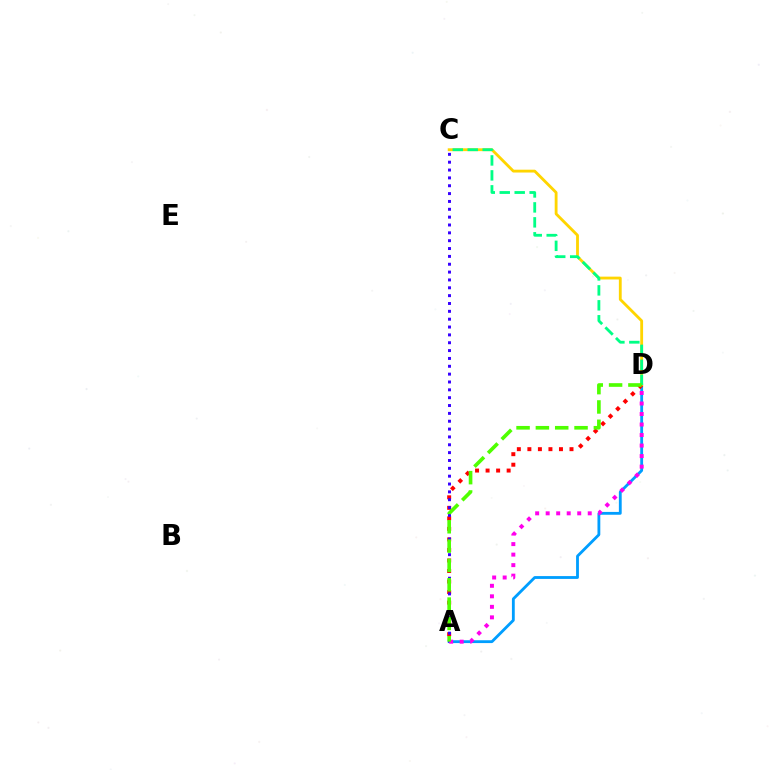{('A', 'D'): [{'color': '#009eff', 'line_style': 'solid', 'thickness': 2.03}, {'color': '#ff0000', 'line_style': 'dotted', 'thickness': 2.86}, {'color': '#ff00ed', 'line_style': 'dotted', 'thickness': 2.86}, {'color': '#4fff00', 'line_style': 'dashed', 'thickness': 2.63}], ('C', 'D'): [{'color': '#ffd500', 'line_style': 'solid', 'thickness': 2.04}, {'color': '#00ff86', 'line_style': 'dashed', 'thickness': 2.03}], ('A', 'C'): [{'color': '#3700ff', 'line_style': 'dotted', 'thickness': 2.13}]}